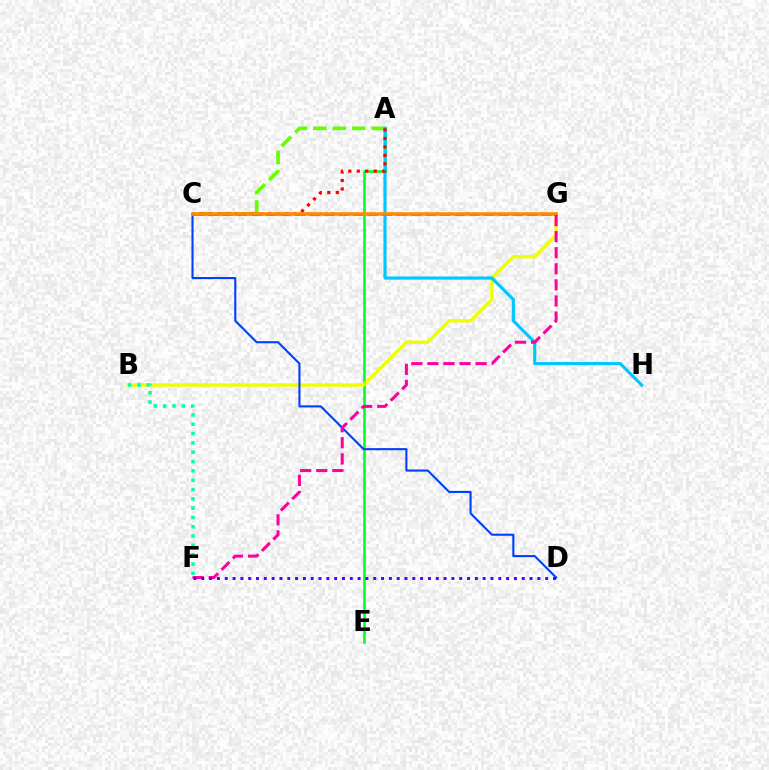{('A', 'E'): [{'color': '#00ff27', 'line_style': 'solid', 'thickness': 1.87}], ('B', 'G'): [{'color': '#eeff00', 'line_style': 'solid', 'thickness': 2.47}], ('A', 'C'): [{'color': '#66ff00', 'line_style': 'dashed', 'thickness': 2.64}, {'color': '#ff0000', 'line_style': 'dotted', 'thickness': 2.31}], ('A', 'H'): [{'color': '#00c7ff', 'line_style': 'solid', 'thickness': 2.27}], ('C', 'D'): [{'color': '#003fff', 'line_style': 'solid', 'thickness': 1.51}], ('C', 'G'): [{'color': '#d600ff', 'line_style': 'dashed', 'thickness': 1.97}, {'color': '#ff8800', 'line_style': 'solid', 'thickness': 2.55}], ('F', 'G'): [{'color': '#ff00a0', 'line_style': 'dashed', 'thickness': 2.18}], ('D', 'F'): [{'color': '#4f00ff', 'line_style': 'dotted', 'thickness': 2.12}], ('B', 'F'): [{'color': '#00ffaf', 'line_style': 'dotted', 'thickness': 2.53}]}